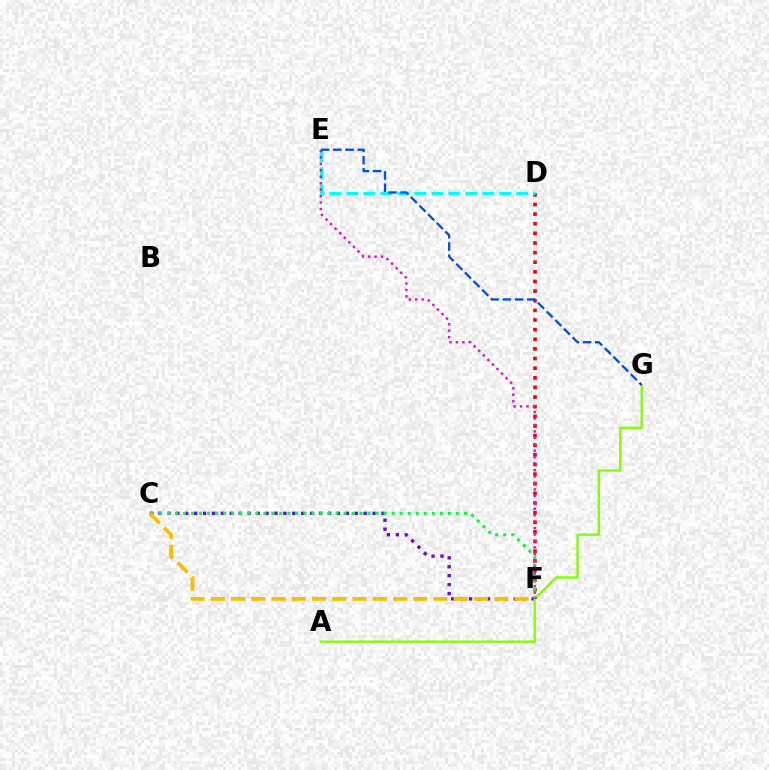{('C', 'F'): [{'color': '#7200ff', 'line_style': 'dotted', 'thickness': 2.42}, {'color': '#00ff39', 'line_style': 'dotted', 'thickness': 2.18}, {'color': '#ffbd00', 'line_style': 'dashed', 'thickness': 2.75}], ('A', 'G'): [{'color': '#84ff00', 'line_style': 'solid', 'thickness': 1.7}], ('D', 'F'): [{'color': '#ff0000', 'line_style': 'dotted', 'thickness': 2.62}], ('D', 'E'): [{'color': '#00fff6', 'line_style': 'dashed', 'thickness': 2.31}], ('E', 'F'): [{'color': '#ff00cf', 'line_style': 'dotted', 'thickness': 1.75}], ('E', 'G'): [{'color': '#004bff', 'line_style': 'dashed', 'thickness': 1.66}]}